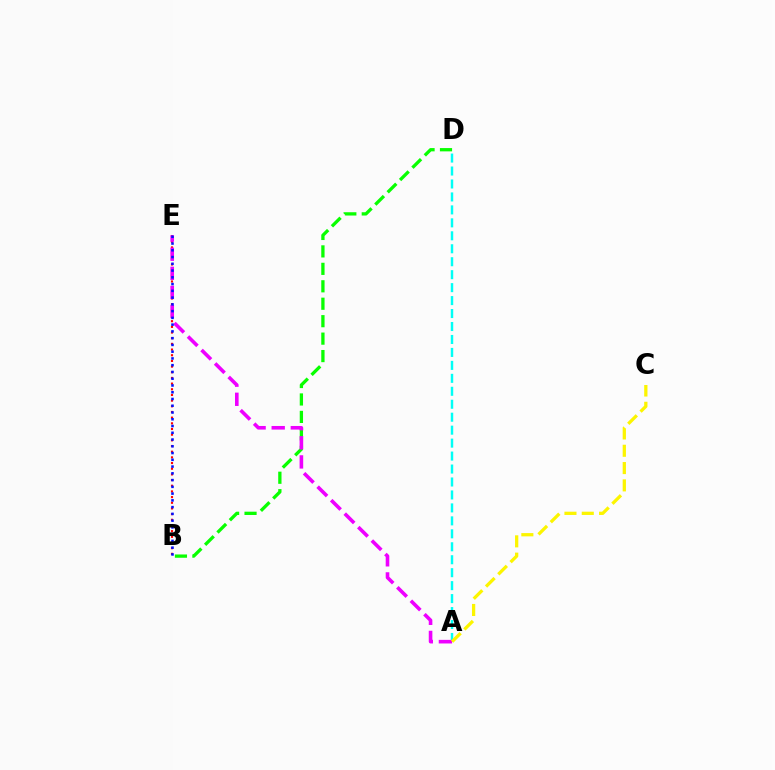{('A', 'D'): [{'color': '#00fff6', 'line_style': 'dashed', 'thickness': 1.76}], ('B', 'E'): [{'color': '#ff0000', 'line_style': 'dotted', 'thickness': 1.54}, {'color': '#0010ff', 'line_style': 'dotted', 'thickness': 1.84}], ('B', 'D'): [{'color': '#08ff00', 'line_style': 'dashed', 'thickness': 2.37}], ('A', 'E'): [{'color': '#ee00ff', 'line_style': 'dashed', 'thickness': 2.6}], ('A', 'C'): [{'color': '#fcf500', 'line_style': 'dashed', 'thickness': 2.35}]}